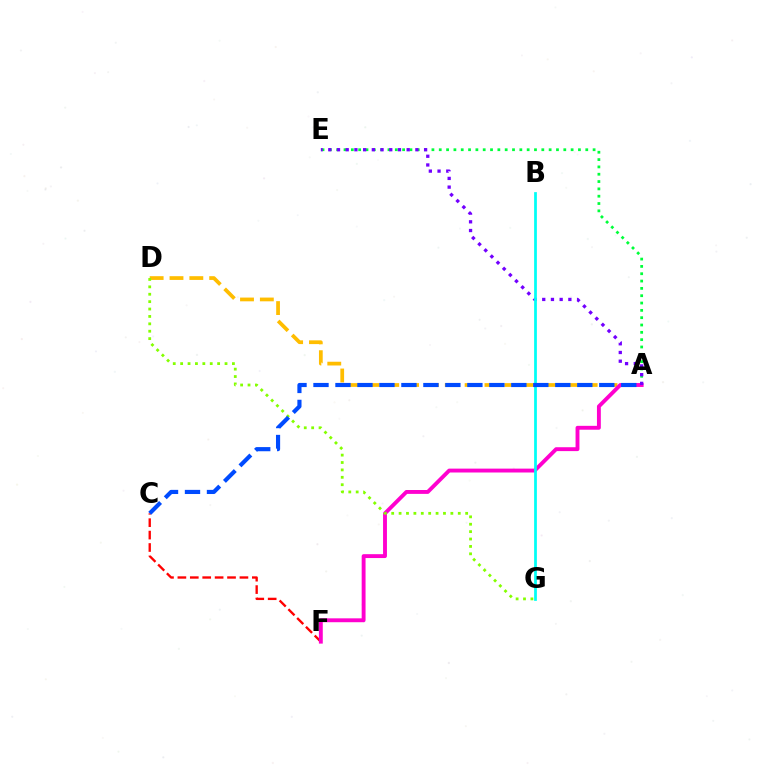{('C', 'F'): [{'color': '#ff0000', 'line_style': 'dashed', 'thickness': 1.69}], ('A', 'E'): [{'color': '#00ff39', 'line_style': 'dotted', 'thickness': 1.99}, {'color': '#7200ff', 'line_style': 'dotted', 'thickness': 2.37}], ('A', 'D'): [{'color': '#ffbd00', 'line_style': 'dashed', 'thickness': 2.7}], ('A', 'F'): [{'color': '#ff00cf', 'line_style': 'solid', 'thickness': 2.79}], ('D', 'G'): [{'color': '#84ff00', 'line_style': 'dotted', 'thickness': 2.01}], ('B', 'G'): [{'color': '#00fff6', 'line_style': 'solid', 'thickness': 1.98}], ('A', 'C'): [{'color': '#004bff', 'line_style': 'dashed', 'thickness': 2.99}]}